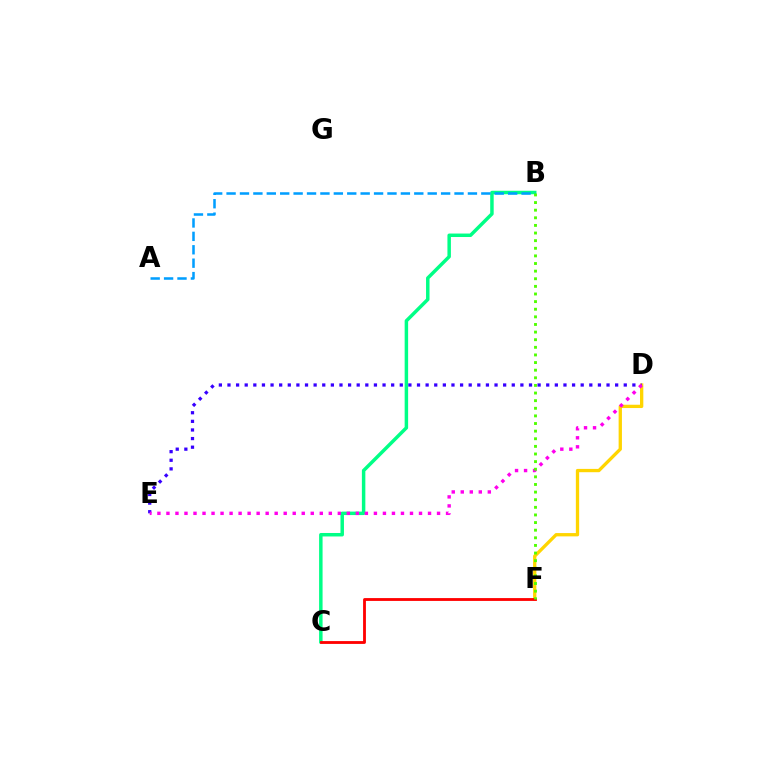{('B', 'C'): [{'color': '#00ff86', 'line_style': 'solid', 'thickness': 2.5}], ('D', 'F'): [{'color': '#ffd500', 'line_style': 'solid', 'thickness': 2.38}], ('D', 'E'): [{'color': '#3700ff', 'line_style': 'dotted', 'thickness': 2.34}, {'color': '#ff00ed', 'line_style': 'dotted', 'thickness': 2.45}], ('C', 'F'): [{'color': '#ff0000', 'line_style': 'solid', 'thickness': 2.04}], ('A', 'B'): [{'color': '#009eff', 'line_style': 'dashed', 'thickness': 1.82}], ('B', 'F'): [{'color': '#4fff00', 'line_style': 'dotted', 'thickness': 2.07}]}